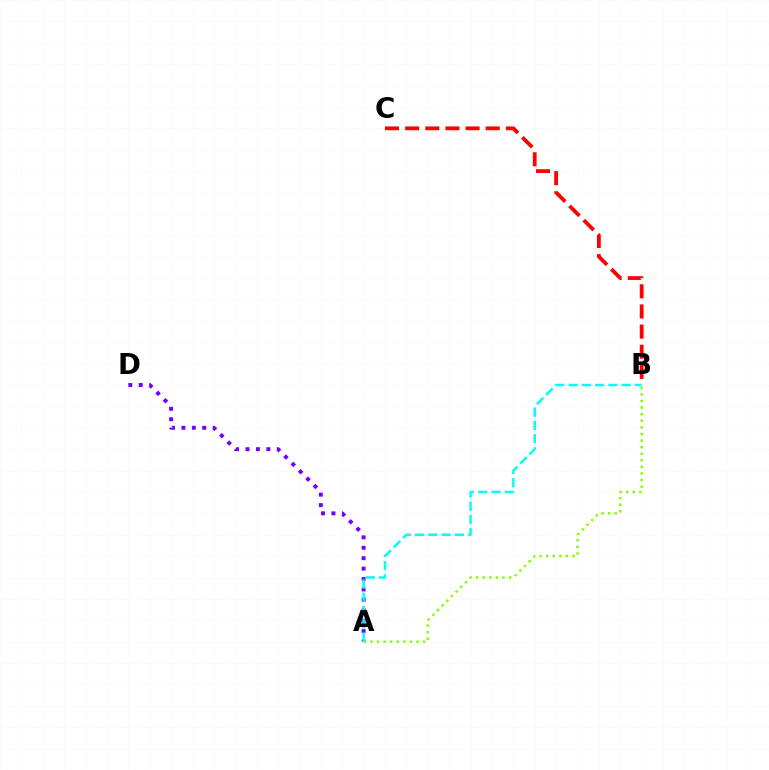{('A', 'D'): [{'color': '#7200ff', 'line_style': 'dotted', 'thickness': 2.83}], ('A', 'B'): [{'color': '#84ff00', 'line_style': 'dotted', 'thickness': 1.79}, {'color': '#00fff6', 'line_style': 'dashed', 'thickness': 1.8}], ('B', 'C'): [{'color': '#ff0000', 'line_style': 'dashed', 'thickness': 2.74}]}